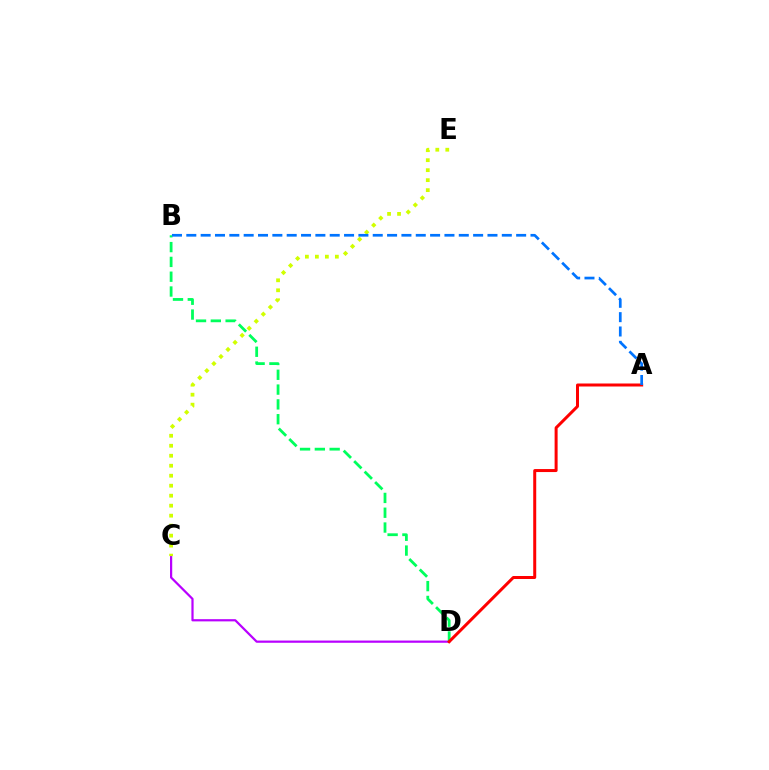{('C', 'D'): [{'color': '#b900ff', 'line_style': 'solid', 'thickness': 1.59}], ('B', 'D'): [{'color': '#00ff5c', 'line_style': 'dashed', 'thickness': 2.01}], ('A', 'D'): [{'color': '#ff0000', 'line_style': 'solid', 'thickness': 2.16}], ('C', 'E'): [{'color': '#d1ff00', 'line_style': 'dotted', 'thickness': 2.71}], ('A', 'B'): [{'color': '#0074ff', 'line_style': 'dashed', 'thickness': 1.95}]}